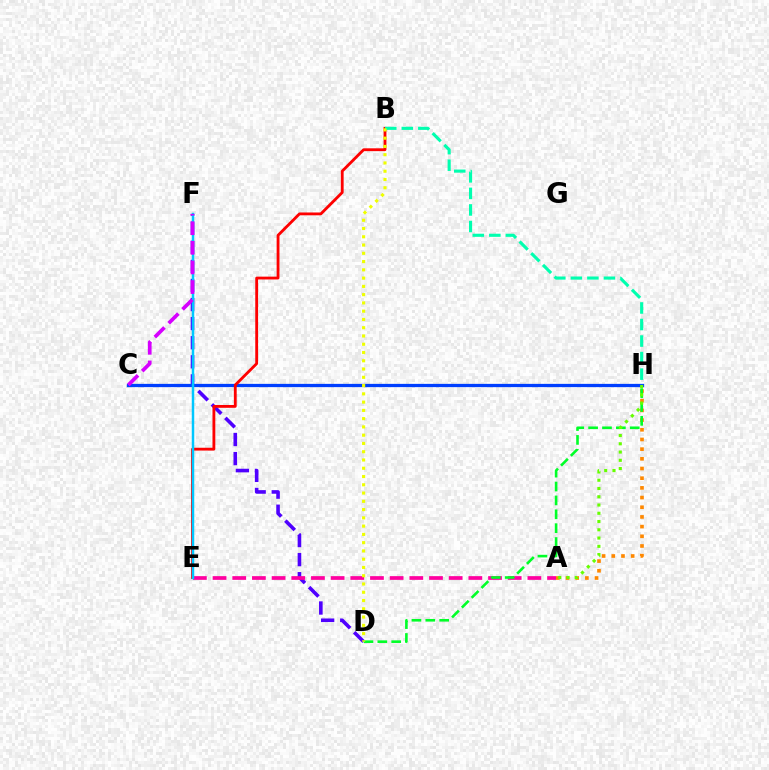{('A', 'H'): [{'color': '#ff8800', 'line_style': 'dotted', 'thickness': 2.63}, {'color': '#66ff00', 'line_style': 'dotted', 'thickness': 2.24}], ('D', 'F'): [{'color': '#4f00ff', 'line_style': 'dashed', 'thickness': 2.59}], ('A', 'E'): [{'color': '#ff00a0', 'line_style': 'dashed', 'thickness': 2.67}], ('C', 'H'): [{'color': '#003fff', 'line_style': 'solid', 'thickness': 2.35}], ('B', 'E'): [{'color': '#ff0000', 'line_style': 'solid', 'thickness': 2.04}], ('D', 'H'): [{'color': '#00ff27', 'line_style': 'dashed', 'thickness': 1.88}], ('B', 'H'): [{'color': '#00ffaf', 'line_style': 'dashed', 'thickness': 2.25}], ('B', 'D'): [{'color': '#eeff00', 'line_style': 'dotted', 'thickness': 2.25}], ('E', 'F'): [{'color': '#00c7ff', 'line_style': 'solid', 'thickness': 1.78}], ('C', 'F'): [{'color': '#d600ff', 'line_style': 'dashed', 'thickness': 2.66}]}